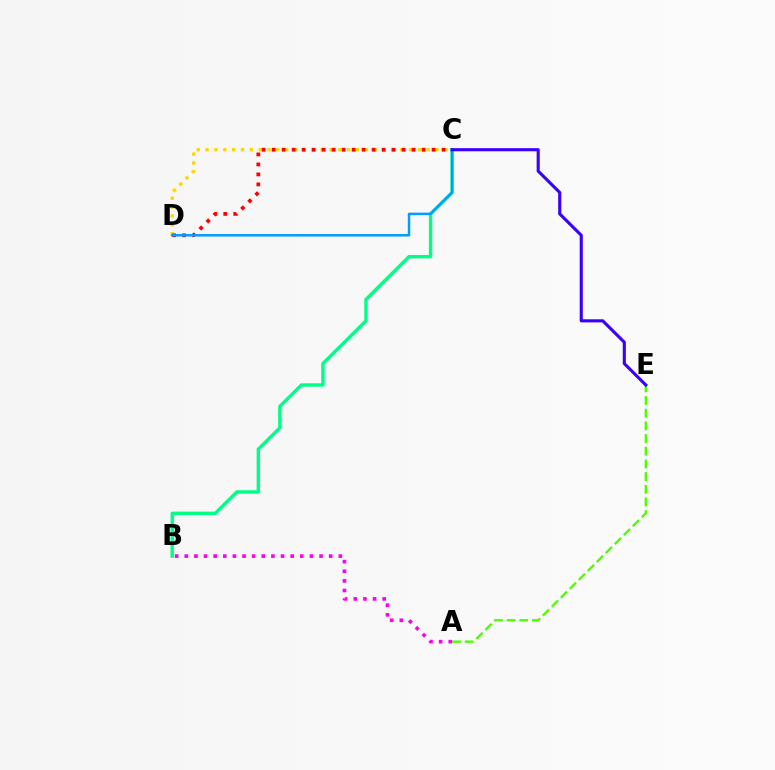{('B', 'C'): [{'color': '#00ff86', 'line_style': 'solid', 'thickness': 2.45}], ('C', 'D'): [{'color': '#ffd500', 'line_style': 'dotted', 'thickness': 2.4}, {'color': '#ff0000', 'line_style': 'dotted', 'thickness': 2.72}, {'color': '#009eff', 'line_style': 'solid', 'thickness': 1.8}], ('A', 'E'): [{'color': '#4fff00', 'line_style': 'dashed', 'thickness': 1.72}], ('C', 'E'): [{'color': '#3700ff', 'line_style': 'solid', 'thickness': 2.23}], ('A', 'B'): [{'color': '#ff00ed', 'line_style': 'dotted', 'thickness': 2.62}]}